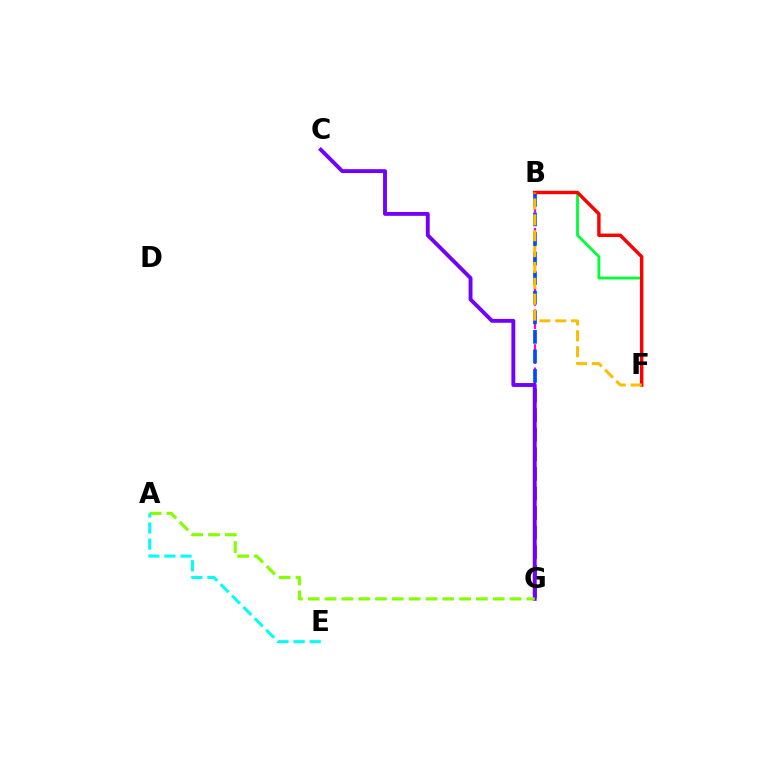{('B', 'G'): [{'color': '#ff00cf', 'line_style': 'dashed', 'thickness': 1.58}, {'color': '#004bff', 'line_style': 'dashed', 'thickness': 2.66}], ('B', 'F'): [{'color': '#00ff39', 'line_style': 'solid', 'thickness': 2.04}, {'color': '#ff0000', 'line_style': 'solid', 'thickness': 2.47}, {'color': '#ffbd00', 'line_style': 'dashed', 'thickness': 2.16}], ('C', 'G'): [{'color': '#7200ff', 'line_style': 'solid', 'thickness': 2.79}], ('A', 'G'): [{'color': '#84ff00', 'line_style': 'dashed', 'thickness': 2.28}], ('A', 'E'): [{'color': '#00fff6', 'line_style': 'dashed', 'thickness': 2.19}]}